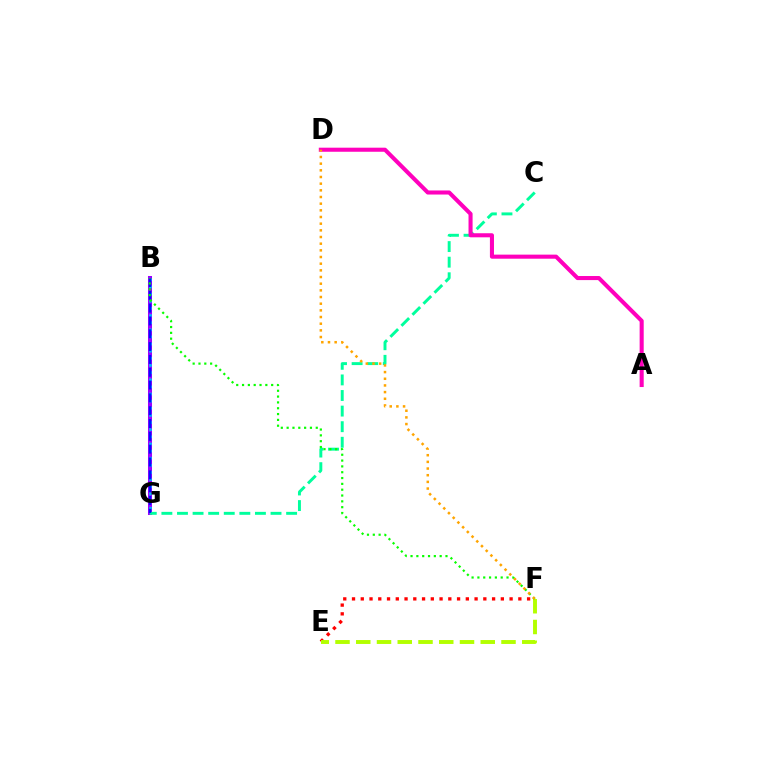{('B', 'G'): [{'color': '#9b00ff', 'line_style': 'solid', 'thickness': 2.89}, {'color': '#00b5ff', 'line_style': 'dotted', 'thickness': 1.94}, {'color': '#0010ff', 'line_style': 'dashed', 'thickness': 1.74}], ('E', 'F'): [{'color': '#ff0000', 'line_style': 'dotted', 'thickness': 2.38}, {'color': '#b3ff00', 'line_style': 'dashed', 'thickness': 2.82}], ('C', 'G'): [{'color': '#00ff9d', 'line_style': 'dashed', 'thickness': 2.12}], ('A', 'D'): [{'color': '#ff00bd', 'line_style': 'solid', 'thickness': 2.93}], ('B', 'F'): [{'color': '#08ff00', 'line_style': 'dotted', 'thickness': 1.58}], ('D', 'F'): [{'color': '#ffa500', 'line_style': 'dotted', 'thickness': 1.81}]}